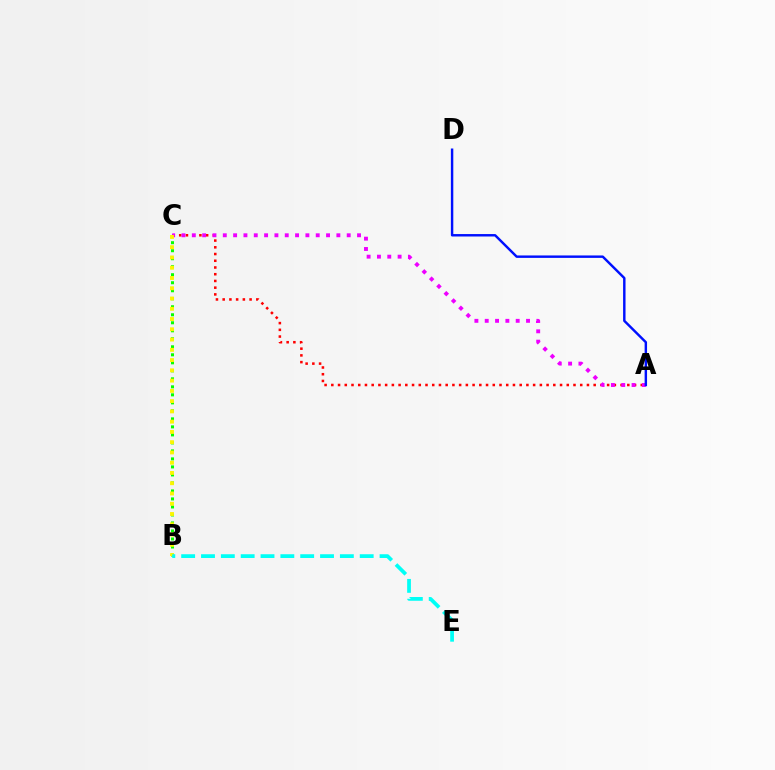{('A', 'C'): [{'color': '#ff0000', 'line_style': 'dotted', 'thickness': 1.83}, {'color': '#ee00ff', 'line_style': 'dotted', 'thickness': 2.81}], ('B', 'C'): [{'color': '#08ff00', 'line_style': 'dotted', 'thickness': 2.18}, {'color': '#fcf500', 'line_style': 'dotted', 'thickness': 2.79}], ('A', 'D'): [{'color': '#0010ff', 'line_style': 'solid', 'thickness': 1.75}], ('B', 'E'): [{'color': '#00fff6', 'line_style': 'dashed', 'thickness': 2.7}]}